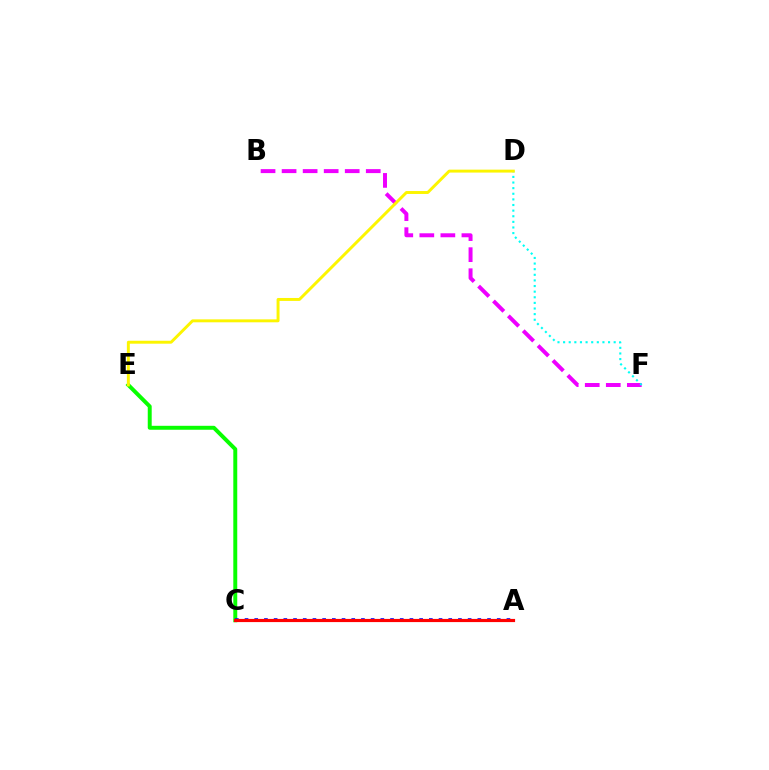{('B', 'F'): [{'color': '#ee00ff', 'line_style': 'dashed', 'thickness': 2.86}], ('C', 'E'): [{'color': '#08ff00', 'line_style': 'solid', 'thickness': 2.84}], ('D', 'F'): [{'color': '#00fff6', 'line_style': 'dotted', 'thickness': 1.53}], ('A', 'C'): [{'color': '#0010ff', 'line_style': 'dotted', 'thickness': 2.64}, {'color': '#ff0000', 'line_style': 'solid', 'thickness': 2.28}], ('D', 'E'): [{'color': '#fcf500', 'line_style': 'solid', 'thickness': 2.11}]}